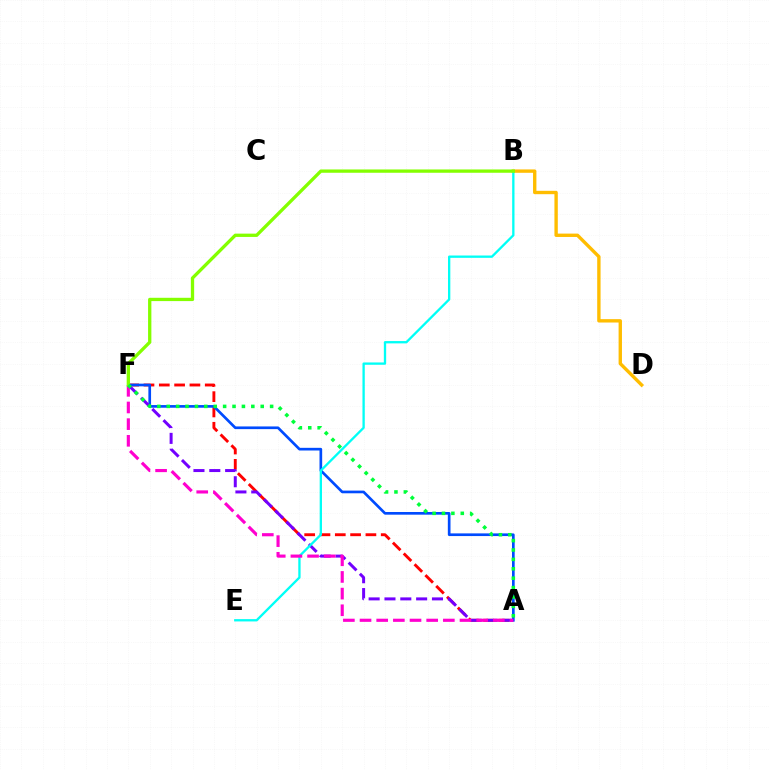{('A', 'F'): [{'color': '#ff0000', 'line_style': 'dashed', 'thickness': 2.08}, {'color': '#004bff', 'line_style': 'solid', 'thickness': 1.93}, {'color': '#7200ff', 'line_style': 'dashed', 'thickness': 2.15}, {'color': '#ff00cf', 'line_style': 'dashed', 'thickness': 2.26}, {'color': '#00ff39', 'line_style': 'dotted', 'thickness': 2.55}], ('B', 'D'): [{'color': '#ffbd00', 'line_style': 'solid', 'thickness': 2.43}], ('B', 'E'): [{'color': '#00fff6', 'line_style': 'solid', 'thickness': 1.67}], ('B', 'F'): [{'color': '#84ff00', 'line_style': 'solid', 'thickness': 2.38}]}